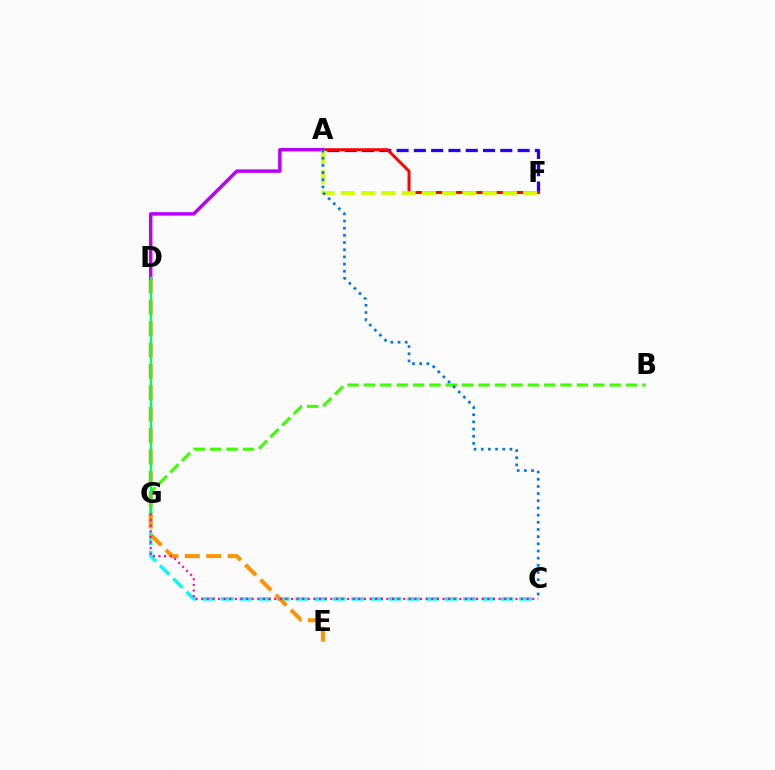{('C', 'G'): [{'color': '#00fff6', 'line_style': 'dashed', 'thickness': 2.53}, {'color': '#ff00ac', 'line_style': 'dotted', 'thickness': 1.52}], ('B', 'G'): [{'color': '#3dff00', 'line_style': 'dashed', 'thickness': 2.23}], ('D', 'E'): [{'color': '#ff9400', 'line_style': 'dashed', 'thickness': 2.9}], ('A', 'F'): [{'color': '#2500ff', 'line_style': 'dashed', 'thickness': 2.35}, {'color': '#ff0000', 'line_style': 'solid', 'thickness': 2.12}, {'color': '#d1ff00', 'line_style': 'dashed', 'thickness': 2.75}], ('A', 'D'): [{'color': '#b900ff', 'line_style': 'solid', 'thickness': 2.49}], ('D', 'G'): [{'color': '#00ff5c', 'line_style': 'solid', 'thickness': 1.76}], ('A', 'C'): [{'color': '#0074ff', 'line_style': 'dotted', 'thickness': 1.95}]}